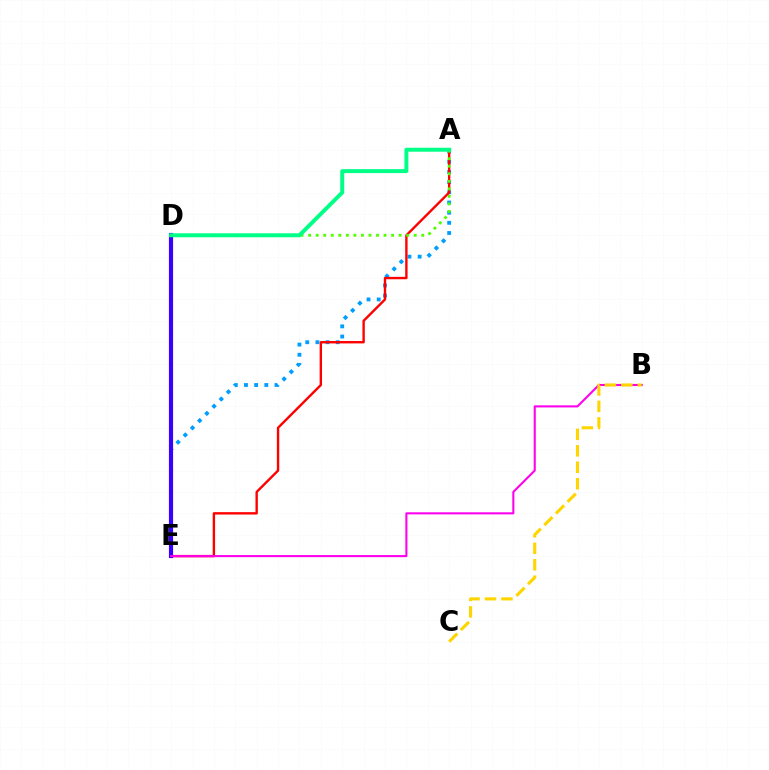{('A', 'E'): [{'color': '#009eff', 'line_style': 'dotted', 'thickness': 2.76}, {'color': '#ff0000', 'line_style': 'solid', 'thickness': 1.72}], ('A', 'D'): [{'color': '#4fff00', 'line_style': 'dotted', 'thickness': 2.05}, {'color': '#00ff86', 'line_style': 'solid', 'thickness': 2.85}], ('D', 'E'): [{'color': '#3700ff', 'line_style': 'solid', 'thickness': 2.99}], ('B', 'E'): [{'color': '#ff00ed', 'line_style': 'solid', 'thickness': 1.5}], ('B', 'C'): [{'color': '#ffd500', 'line_style': 'dashed', 'thickness': 2.24}]}